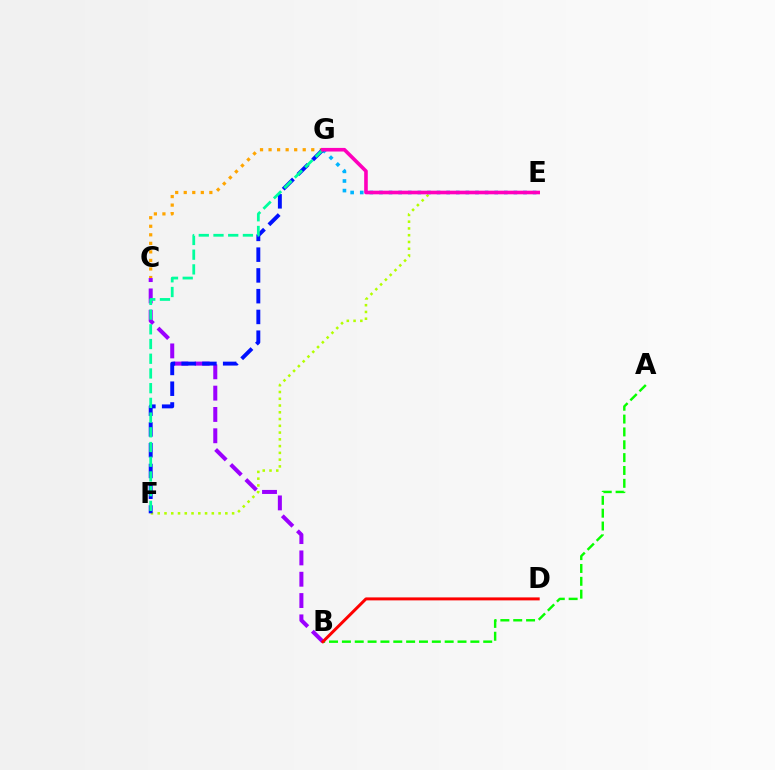{('C', 'G'): [{'color': '#ffa500', 'line_style': 'dotted', 'thickness': 2.32}], ('E', 'F'): [{'color': '#b3ff00', 'line_style': 'dotted', 'thickness': 1.84}], ('E', 'G'): [{'color': '#00b5ff', 'line_style': 'dotted', 'thickness': 2.61}, {'color': '#ff00bd', 'line_style': 'solid', 'thickness': 2.6}], ('A', 'B'): [{'color': '#08ff00', 'line_style': 'dashed', 'thickness': 1.75}], ('B', 'C'): [{'color': '#9b00ff', 'line_style': 'dashed', 'thickness': 2.9}], ('B', 'D'): [{'color': '#ff0000', 'line_style': 'solid', 'thickness': 2.14}], ('F', 'G'): [{'color': '#0010ff', 'line_style': 'dashed', 'thickness': 2.82}, {'color': '#00ff9d', 'line_style': 'dashed', 'thickness': 2.0}]}